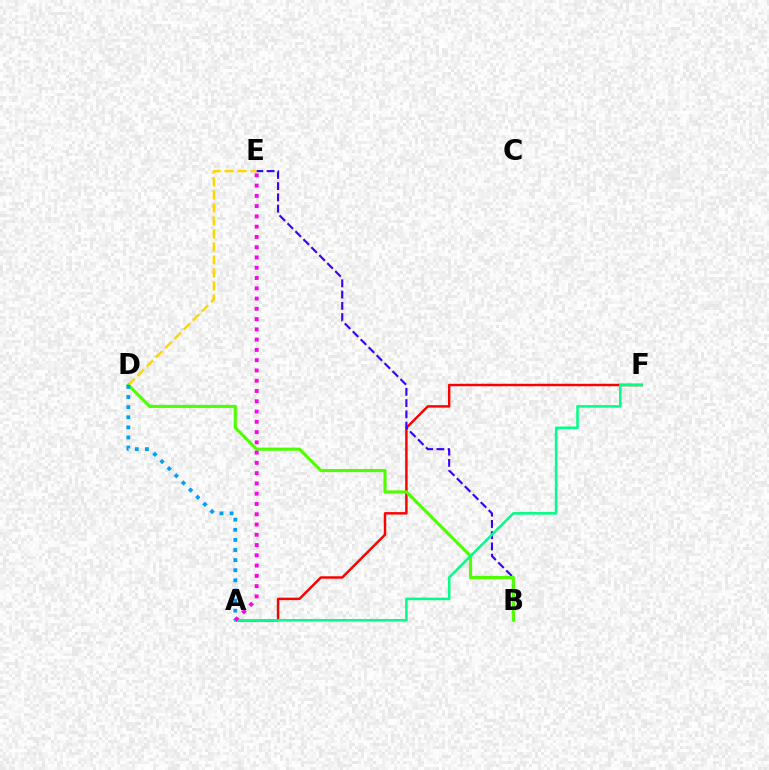{('A', 'F'): [{'color': '#ff0000', 'line_style': 'solid', 'thickness': 1.77}, {'color': '#00ff86', 'line_style': 'solid', 'thickness': 1.84}], ('D', 'E'): [{'color': '#ffd500', 'line_style': 'dashed', 'thickness': 1.77}], ('B', 'E'): [{'color': '#3700ff', 'line_style': 'dashed', 'thickness': 1.53}], ('B', 'D'): [{'color': '#4fff00', 'line_style': 'solid', 'thickness': 2.25}], ('A', 'D'): [{'color': '#009eff', 'line_style': 'dotted', 'thickness': 2.75}], ('A', 'E'): [{'color': '#ff00ed', 'line_style': 'dotted', 'thickness': 2.79}]}